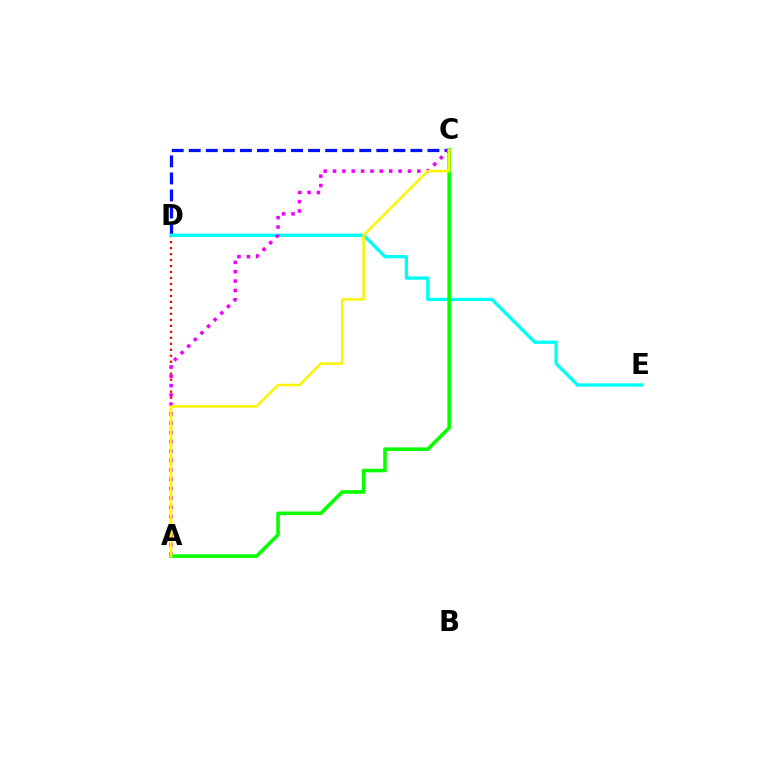{('A', 'D'): [{'color': '#ff0000', 'line_style': 'dotted', 'thickness': 1.63}], ('C', 'D'): [{'color': '#0010ff', 'line_style': 'dashed', 'thickness': 2.32}], ('D', 'E'): [{'color': '#00fff6', 'line_style': 'solid', 'thickness': 2.38}], ('A', 'C'): [{'color': '#ee00ff', 'line_style': 'dotted', 'thickness': 2.54}, {'color': '#08ff00', 'line_style': 'solid', 'thickness': 2.58}, {'color': '#fcf500', 'line_style': 'solid', 'thickness': 1.81}]}